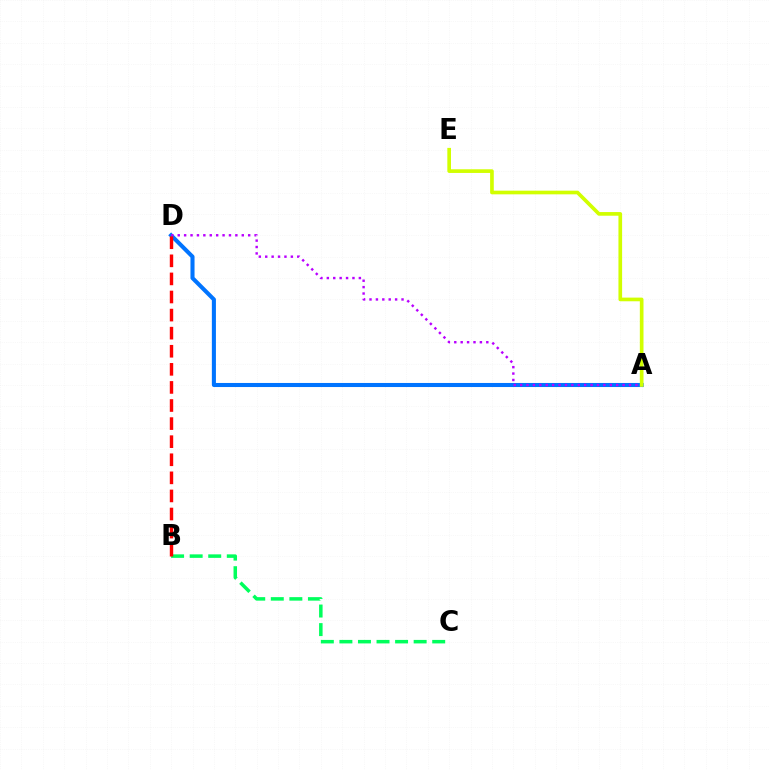{('A', 'D'): [{'color': '#0074ff', 'line_style': 'solid', 'thickness': 2.93}, {'color': '#b900ff', 'line_style': 'dotted', 'thickness': 1.74}], ('B', 'C'): [{'color': '#00ff5c', 'line_style': 'dashed', 'thickness': 2.52}], ('A', 'E'): [{'color': '#d1ff00', 'line_style': 'solid', 'thickness': 2.64}], ('B', 'D'): [{'color': '#ff0000', 'line_style': 'dashed', 'thickness': 2.46}]}